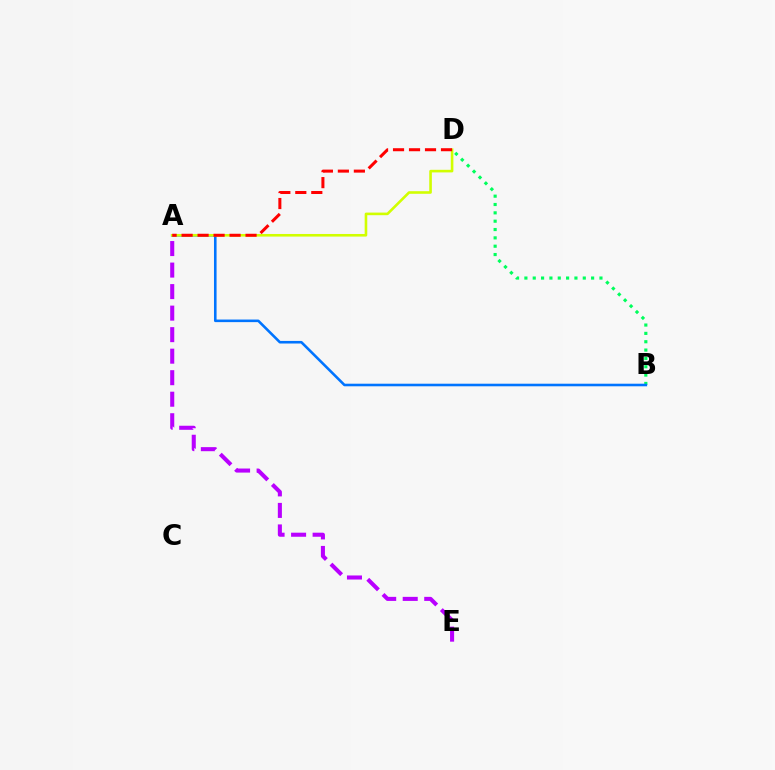{('B', 'D'): [{'color': '#00ff5c', 'line_style': 'dotted', 'thickness': 2.27}], ('A', 'B'): [{'color': '#0074ff', 'line_style': 'solid', 'thickness': 1.86}], ('A', 'D'): [{'color': '#d1ff00', 'line_style': 'solid', 'thickness': 1.88}, {'color': '#ff0000', 'line_style': 'dashed', 'thickness': 2.17}], ('A', 'E'): [{'color': '#b900ff', 'line_style': 'dashed', 'thickness': 2.92}]}